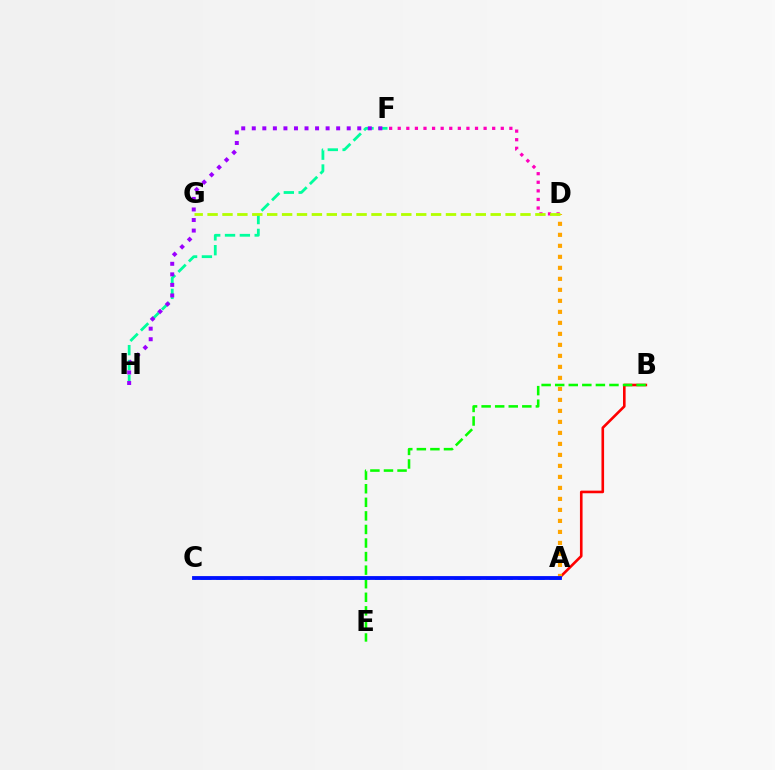{('A', 'B'): [{'color': '#ff0000', 'line_style': 'solid', 'thickness': 1.89}], ('A', 'C'): [{'color': '#00b5ff', 'line_style': 'dashed', 'thickness': 2.16}, {'color': '#0010ff', 'line_style': 'solid', 'thickness': 2.75}], ('A', 'D'): [{'color': '#ffa500', 'line_style': 'dotted', 'thickness': 2.99}], ('B', 'E'): [{'color': '#08ff00', 'line_style': 'dashed', 'thickness': 1.84}], ('F', 'H'): [{'color': '#00ff9d', 'line_style': 'dashed', 'thickness': 2.02}, {'color': '#9b00ff', 'line_style': 'dotted', 'thickness': 2.87}], ('D', 'F'): [{'color': '#ff00bd', 'line_style': 'dotted', 'thickness': 2.33}], ('D', 'G'): [{'color': '#b3ff00', 'line_style': 'dashed', 'thickness': 2.02}]}